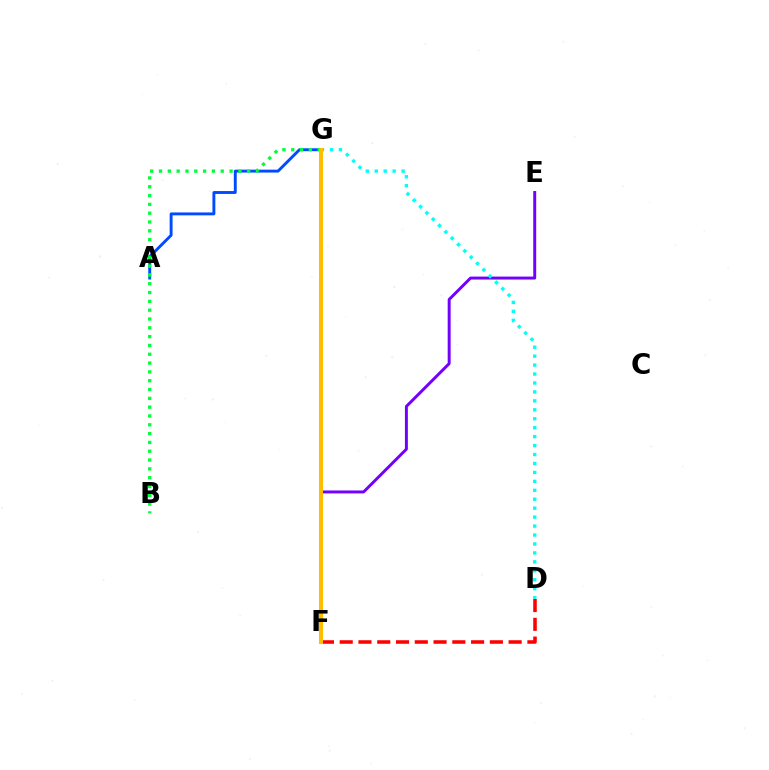{('D', 'F'): [{'color': '#ff0000', 'line_style': 'dashed', 'thickness': 2.55}], ('E', 'F'): [{'color': '#7200ff', 'line_style': 'solid', 'thickness': 2.12}], ('A', 'G'): [{'color': '#004bff', 'line_style': 'solid', 'thickness': 2.09}], ('B', 'G'): [{'color': '#00ff39', 'line_style': 'dotted', 'thickness': 2.4}], ('F', 'G'): [{'color': '#84ff00', 'line_style': 'dashed', 'thickness': 2.63}, {'color': '#ff00cf', 'line_style': 'dotted', 'thickness': 2.11}, {'color': '#ffbd00', 'line_style': 'solid', 'thickness': 2.89}], ('D', 'G'): [{'color': '#00fff6', 'line_style': 'dotted', 'thickness': 2.43}]}